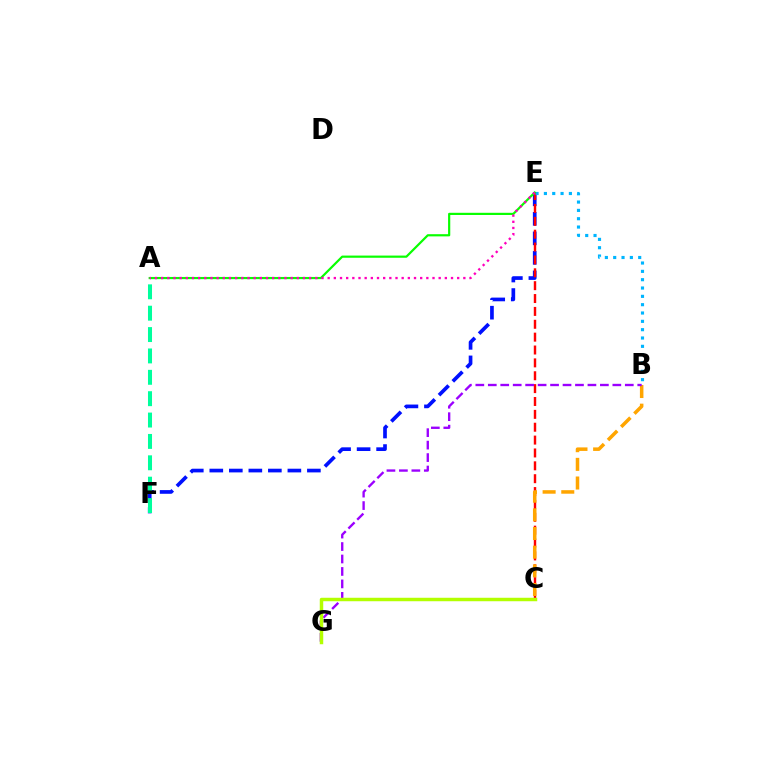{('E', 'F'): [{'color': '#0010ff', 'line_style': 'dashed', 'thickness': 2.65}], ('C', 'E'): [{'color': '#ff0000', 'line_style': 'dashed', 'thickness': 1.75}], ('B', 'C'): [{'color': '#ffa500', 'line_style': 'dashed', 'thickness': 2.53}], ('B', 'G'): [{'color': '#9b00ff', 'line_style': 'dashed', 'thickness': 1.69}], ('B', 'E'): [{'color': '#00b5ff', 'line_style': 'dotted', 'thickness': 2.26}], ('A', 'F'): [{'color': '#00ff9d', 'line_style': 'dashed', 'thickness': 2.9}], ('C', 'G'): [{'color': '#b3ff00', 'line_style': 'solid', 'thickness': 2.49}], ('A', 'E'): [{'color': '#08ff00', 'line_style': 'solid', 'thickness': 1.58}, {'color': '#ff00bd', 'line_style': 'dotted', 'thickness': 1.68}]}